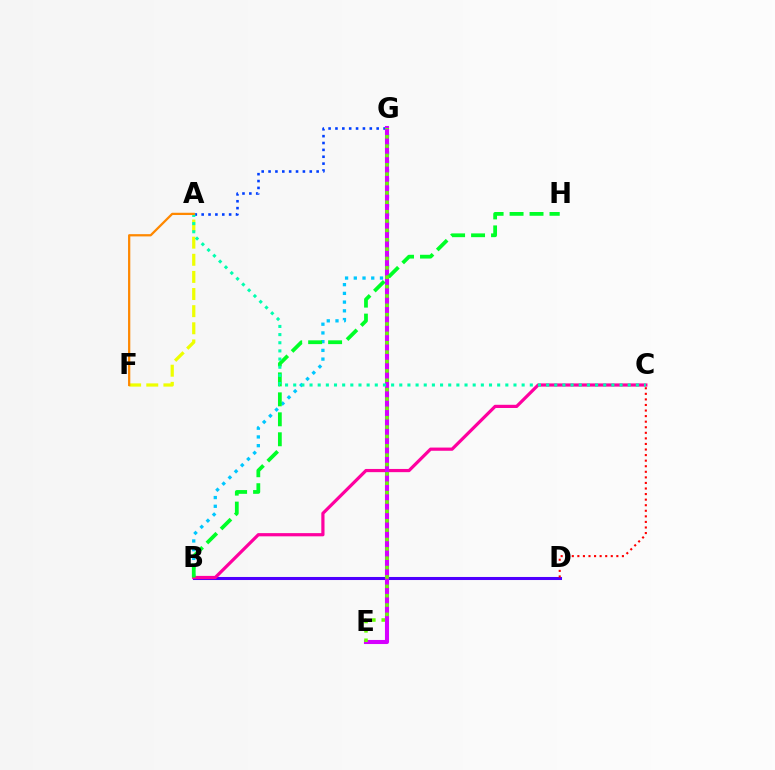{('A', 'G'): [{'color': '#003fff', 'line_style': 'dotted', 'thickness': 1.87}], ('B', 'D'): [{'color': '#4f00ff', 'line_style': 'solid', 'thickness': 2.2}], ('B', 'G'): [{'color': '#00c7ff', 'line_style': 'dotted', 'thickness': 2.37}], ('A', 'F'): [{'color': '#eeff00', 'line_style': 'dashed', 'thickness': 2.33}, {'color': '#ff8800', 'line_style': 'solid', 'thickness': 1.62}], ('B', 'C'): [{'color': '#ff00a0', 'line_style': 'solid', 'thickness': 2.3}], ('E', 'G'): [{'color': '#d600ff', 'line_style': 'solid', 'thickness': 2.94}, {'color': '#66ff00', 'line_style': 'dotted', 'thickness': 2.54}], ('C', 'D'): [{'color': '#ff0000', 'line_style': 'dotted', 'thickness': 1.51}], ('B', 'H'): [{'color': '#00ff27', 'line_style': 'dashed', 'thickness': 2.71}], ('A', 'C'): [{'color': '#00ffaf', 'line_style': 'dotted', 'thickness': 2.22}]}